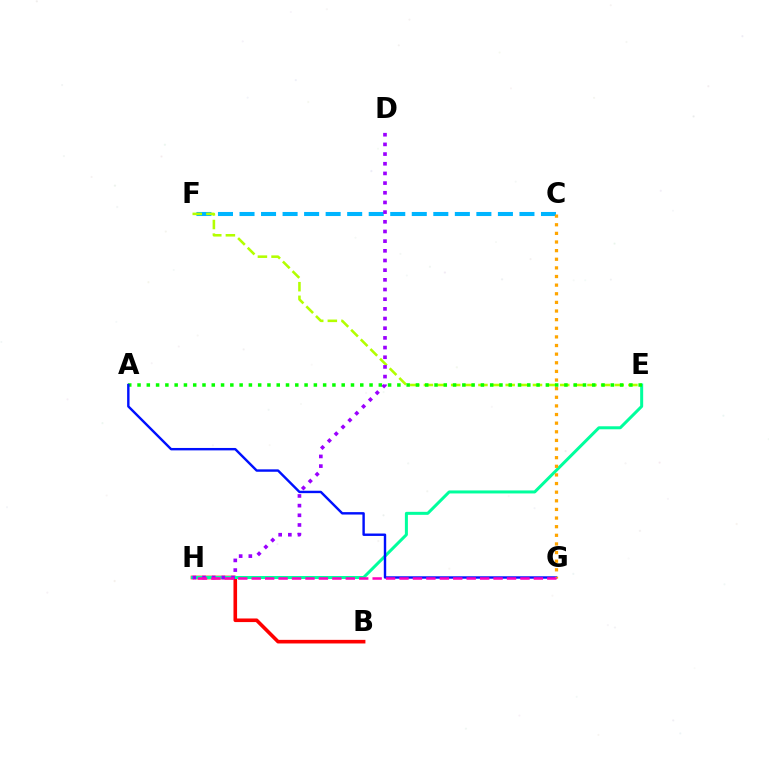{('B', 'H'): [{'color': '#ff0000', 'line_style': 'solid', 'thickness': 2.6}], ('C', 'F'): [{'color': '#00b5ff', 'line_style': 'dashed', 'thickness': 2.93}], ('E', 'F'): [{'color': '#b3ff00', 'line_style': 'dashed', 'thickness': 1.85}], ('E', 'H'): [{'color': '#00ff9d', 'line_style': 'solid', 'thickness': 2.16}], ('A', 'E'): [{'color': '#08ff00', 'line_style': 'dotted', 'thickness': 2.52}], ('A', 'G'): [{'color': '#0010ff', 'line_style': 'solid', 'thickness': 1.74}], ('D', 'H'): [{'color': '#9b00ff', 'line_style': 'dotted', 'thickness': 2.63}], ('C', 'G'): [{'color': '#ffa500', 'line_style': 'dotted', 'thickness': 2.34}], ('G', 'H'): [{'color': '#ff00bd', 'line_style': 'dashed', 'thickness': 1.83}]}